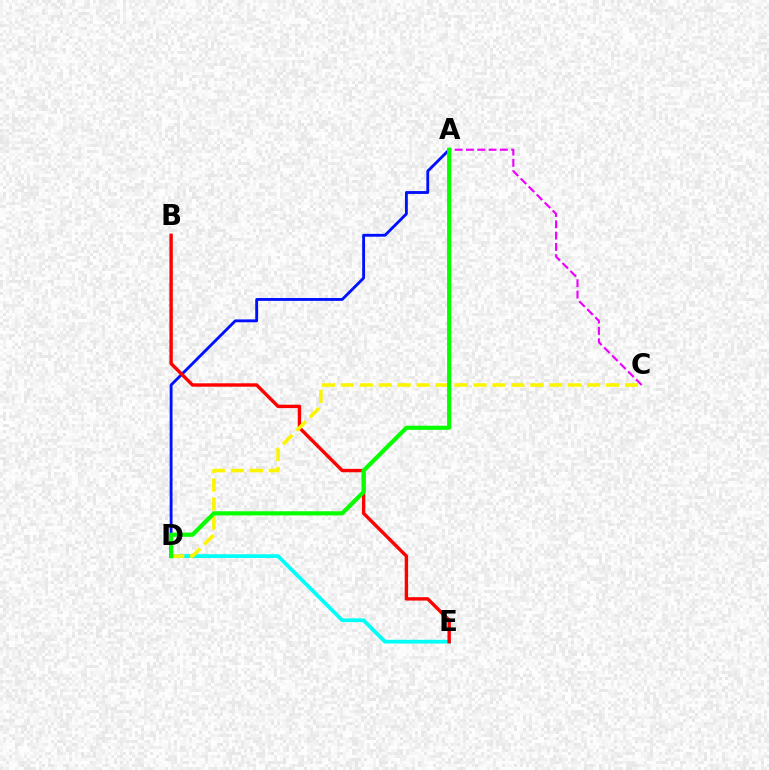{('A', 'D'): [{'color': '#0010ff', 'line_style': 'solid', 'thickness': 2.05}, {'color': '#08ff00', 'line_style': 'solid', 'thickness': 3.0}], ('D', 'E'): [{'color': '#00fff6', 'line_style': 'solid', 'thickness': 2.7}], ('B', 'E'): [{'color': '#ff0000', 'line_style': 'solid', 'thickness': 2.44}], ('C', 'D'): [{'color': '#fcf500', 'line_style': 'dashed', 'thickness': 2.57}], ('A', 'C'): [{'color': '#ee00ff', 'line_style': 'dashed', 'thickness': 1.54}]}